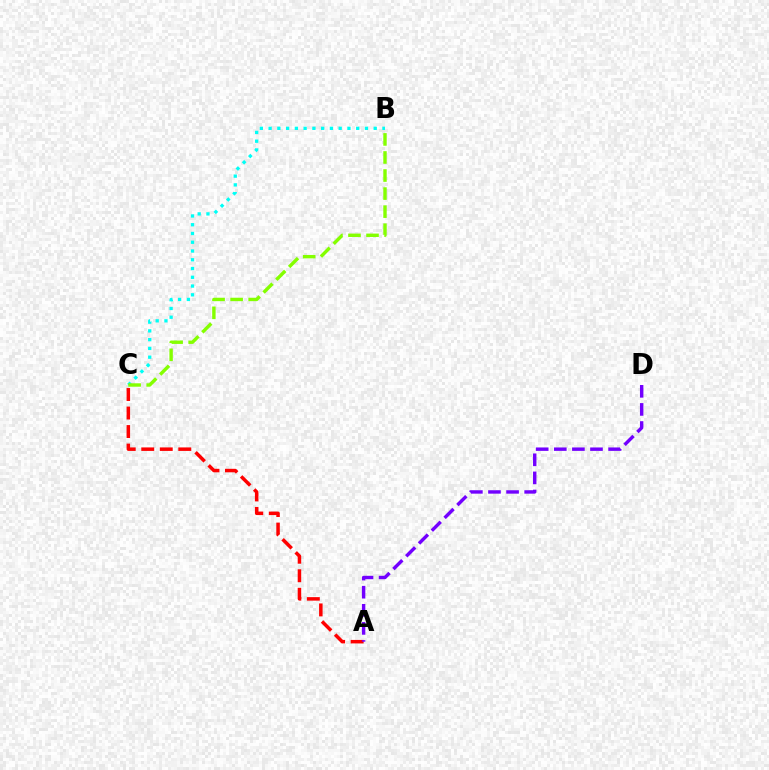{('B', 'C'): [{'color': '#00fff6', 'line_style': 'dotted', 'thickness': 2.38}, {'color': '#84ff00', 'line_style': 'dashed', 'thickness': 2.45}], ('A', 'C'): [{'color': '#ff0000', 'line_style': 'dashed', 'thickness': 2.52}], ('A', 'D'): [{'color': '#7200ff', 'line_style': 'dashed', 'thickness': 2.46}]}